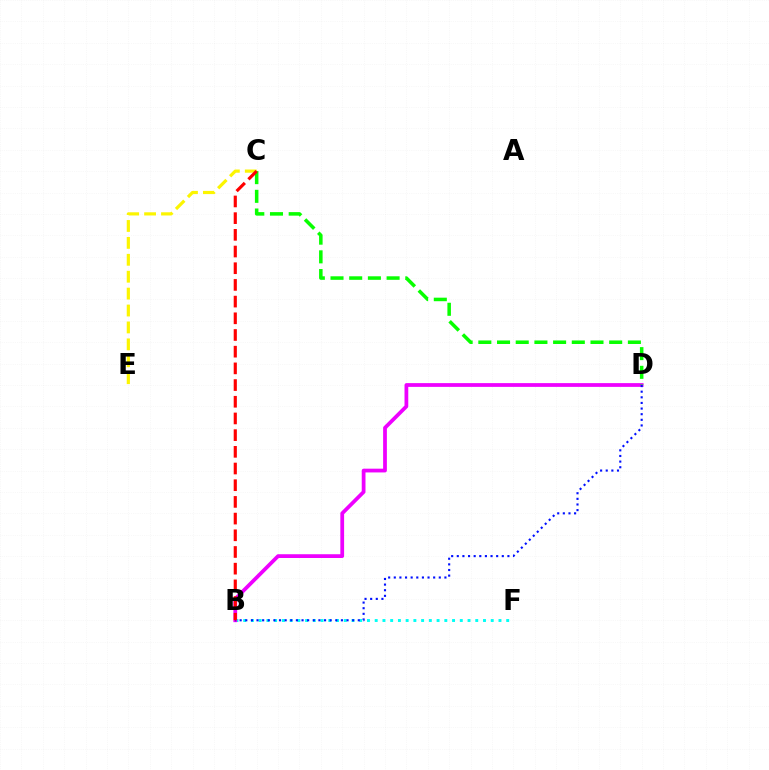{('C', 'E'): [{'color': '#fcf500', 'line_style': 'dashed', 'thickness': 2.3}], ('B', 'F'): [{'color': '#00fff6', 'line_style': 'dotted', 'thickness': 2.1}], ('B', 'D'): [{'color': '#ee00ff', 'line_style': 'solid', 'thickness': 2.71}, {'color': '#0010ff', 'line_style': 'dotted', 'thickness': 1.53}], ('C', 'D'): [{'color': '#08ff00', 'line_style': 'dashed', 'thickness': 2.54}], ('B', 'C'): [{'color': '#ff0000', 'line_style': 'dashed', 'thickness': 2.27}]}